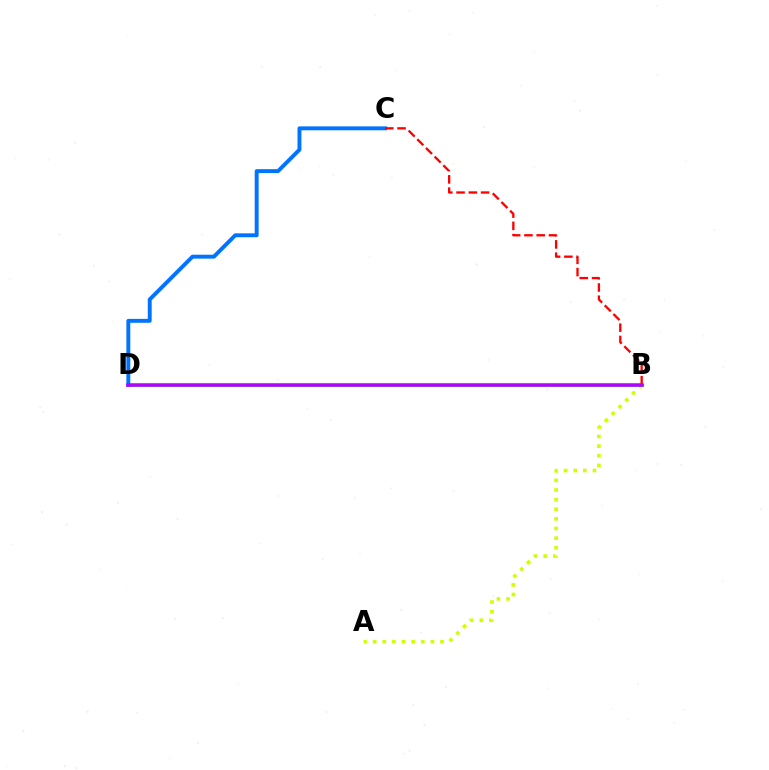{('A', 'B'): [{'color': '#d1ff00', 'line_style': 'dotted', 'thickness': 2.62}], ('B', 'D'): [{'color': '#00ff5c', 'line_style': 'solid', 'thickness': 2.01}, {'color': '#b900ff', 'line_style': 'solid', 'thickness': 2.54}], ('C', 'D'): [{'color': '#0074ff', 'line_style': 'solid', 'thickness': 2.82}], ('B', 'C'): [{'color': '#ff0000', 'line_style': 'dashed', 'thickness': 1.67}]}